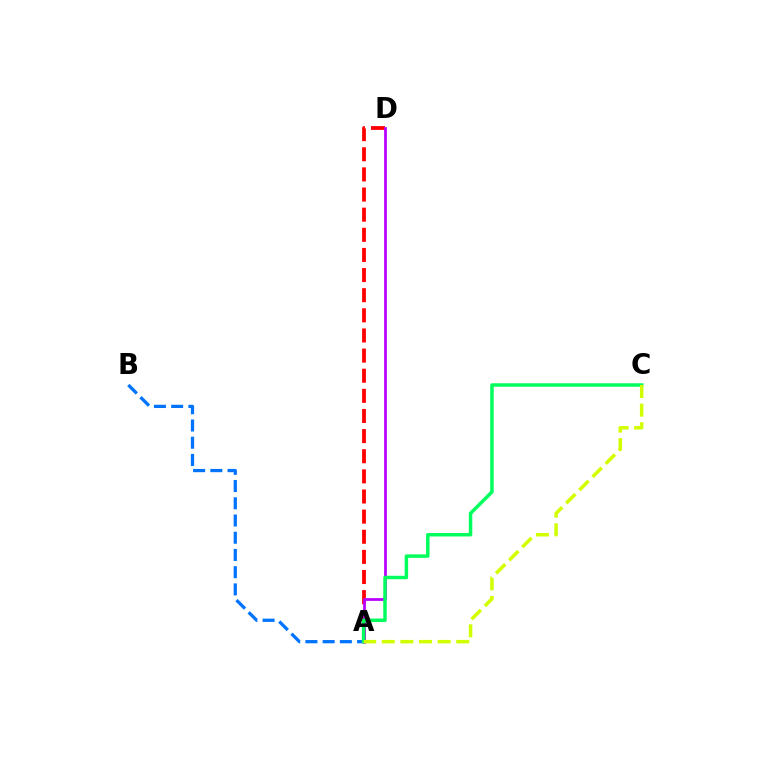{('A', 'B'): [{'color': '#0074ff', 'line_style': 'dashed', 'thickness': 2.34}], ('A', 'D'): [{'color': '#ff0000', 'line_style': 'dashed', 'thickness': 2.73}, {'color': '#b900ff', 'line_style': 'solid', 'thickness': 1.98}], ('A', 'C'): [{'color': '#00ff5c', 'line_style': 'solid', 'thickness': 2.5}, {'color': '#d1ff00', 'line_style': 'dashed', 'thickness': 2.53}]}